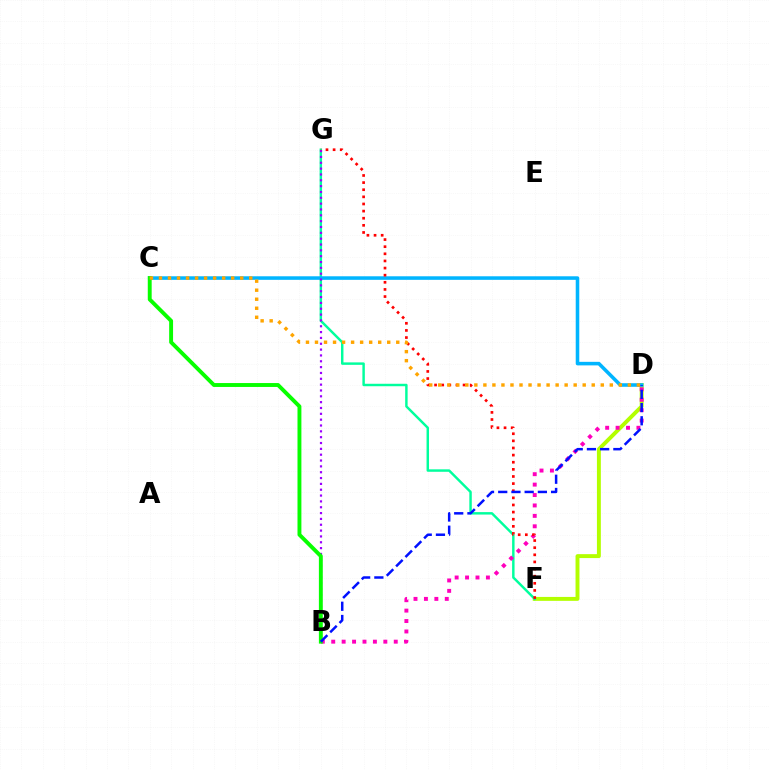{('D', 'F'): [{'color': '#b3ff00', 'line_style': 'solid', 'thickness': 2.83}], ('F', 'G'): [{'color': '#00ff9d', 'line_style': 'solid', 'thickness': 1.77}, {'color': '#ff0000', 'line_style': 'dotted', 'thickness': 1.94}], ('B', 'D'): [{'color': '#ff00bd', 'line_style': 'dotted', 'thickness': 2.83}, {'color': '#0010ff', 'line_style': 'dashed', 'thickness': 1.8}], ('C', 'D'): [{'color': '#00b5ff', 'line_style': 'solid', 'thickness': 2.56}, {'color': '#ffa500', 'line_style': 'dotted', 'thickness': 2.45}], ('B', 'G'): [{'color': '#9b00ff', 'line_style': 'dotted', 'thickness': 1.59}], ('B', 'C'): [{'color': '#08ff00', 'line_style': 'solid', 'thickness': 2.81}]}